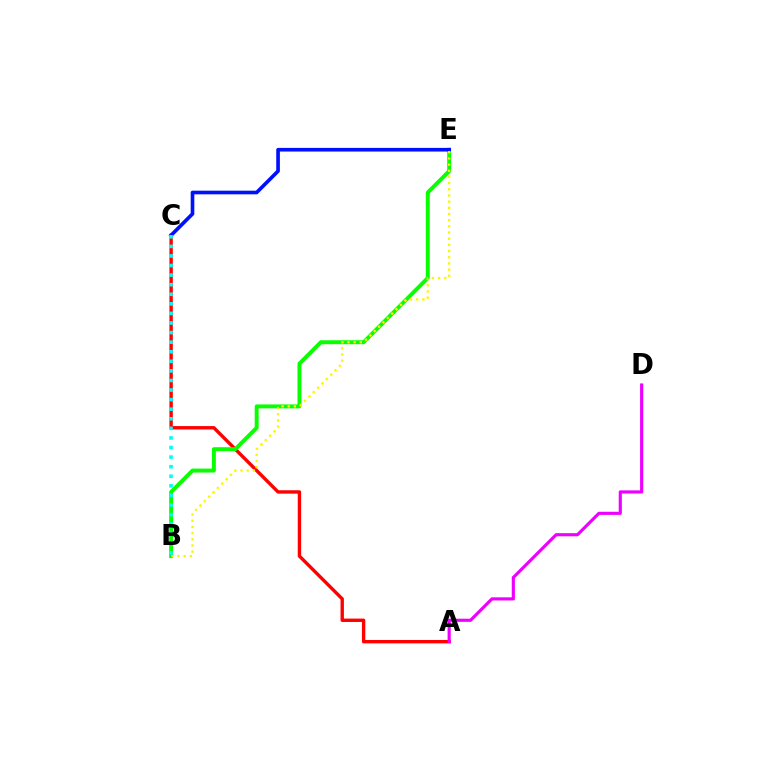{('A', 'C'): [{'color': '#ff0000', 'line_style': 'solid', 'thickness': 2.43}], ('B', 'E'): [{'color': '#08ff00', 'line_style': 'solid', 'thickness': 2.83}, {'color': '#fcf500', 'line_style': 'dotted', 'thickness': 1.68}], ('A', 'D'): [{'color': '#ee00ff', 'line_style': 'solid', 'thickness': 2.27}], ('C', 'E'): [{'color': '#0010ff', 'line_style': 'solid', 'thickness': 2.63}], ('B', 'C'): [{'color': '#00fff6', 'line_style': 'dotted', 'thickness': 2.6}]}